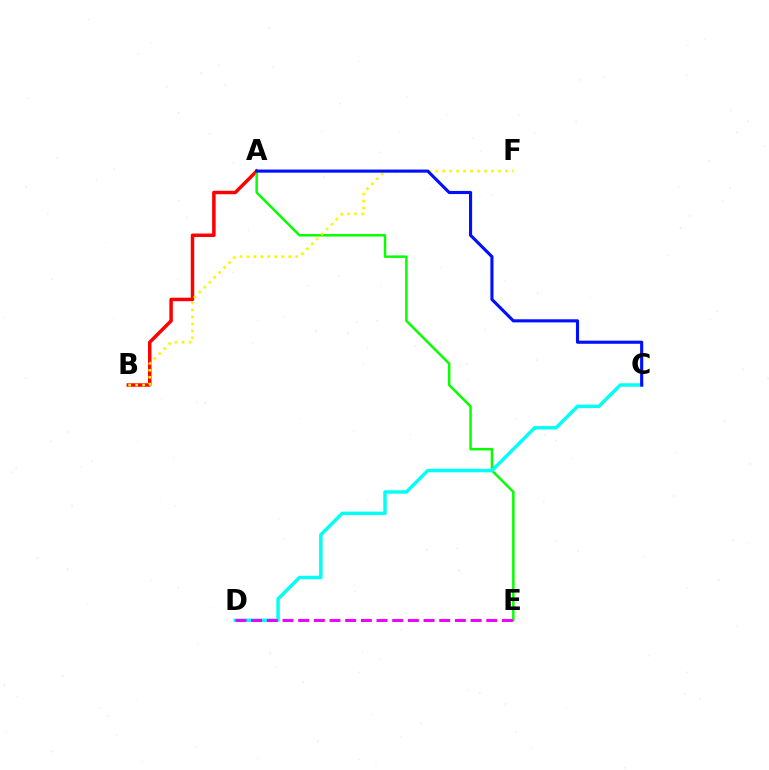{('A', 'B'): [{'color': '#ff0000', 'line_style': 'solid', 'thickness': 2.5}], ('A', 'E'): [{'color': '#08ff00', 'line_style': 'solid', 'thickness': 1.8}], ('C', 'D'): [{'color': '#00fff6', 'line_style': 'solid', 'thickness': 2.48}], ('B', 'F'): [{'color': '#fcf500', 'line_style': 'dotted', 'thickness': 1.89}], ('A', 'C'): [{'color': '#0010ff', 'line_style': 'solid', 'thickness': 2.24}], ('D', 'E'): [{'color': '#ee00ff', 'line_style': 'dashed', 'thickness': 2.13}]}